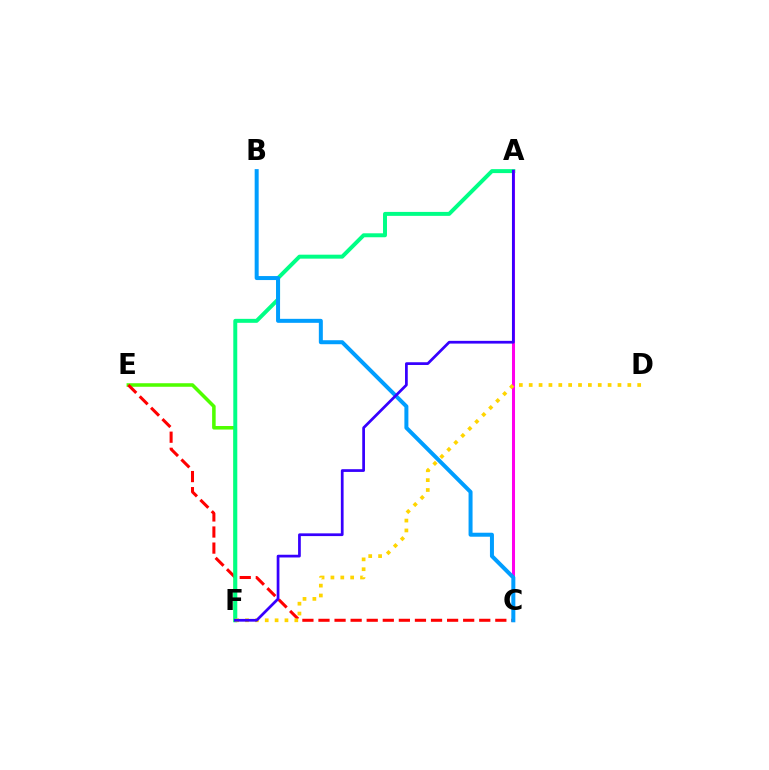{('E', 'F'): [{'color': '#4fff00', 'line_style': 'solid', 'thickness': 2.55}], ('C', 'E'): [{'color': '#ff0000', 'line_style': 'dashed', 'thickness': 2.18}], ('A', 'F'): [{'color': '#00ff86', 'line_style': 'solid', 'thickness': 2.85}, {'color': '#3700ff', 'line_style': 'solid', 'thickness': 1.97}], ('A', 'C'): [{'color': '#ff00ed', 'line_style': 'solid', 'thickness': 2.18}], ('B', 'C'): [{'color': '#009eff', 'line_style': 'solid', 'thickness': 2.88}], ('D', 'F'): [{'color': '#ffd500', 'line_style': 'dotted', 'thickness': 2.68}]}